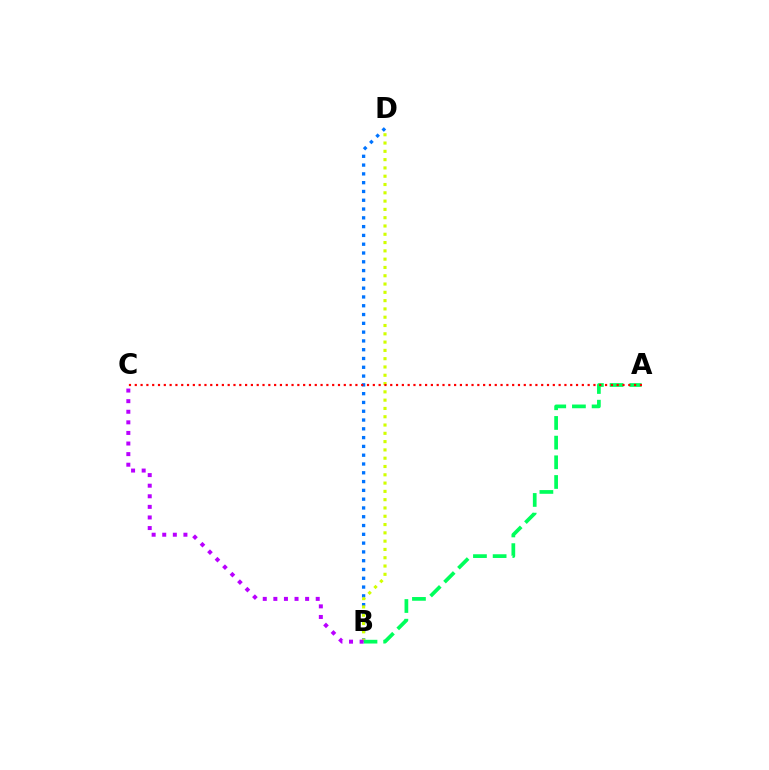{('B', 'D'): [{'color': '#0074ff', 'line_style': 'dotted', 'thickness': 2.39}, {'color': '#d1ff00', 'line_style': 'dotted', 'thickness': 2.25}], ('A', 'B'): [{'color': '#00ff5c', 'line_style': 'dashed', 'thickness': 2.67}], ('B', 'C'): [{'color': '#b900ff', 'line_style': 'dotted', 'thickness': 2.88}], ('A', 'C'): [{'color': '#ff0000', 'line_style': 'dotted', 'thickness': 1.58}]}